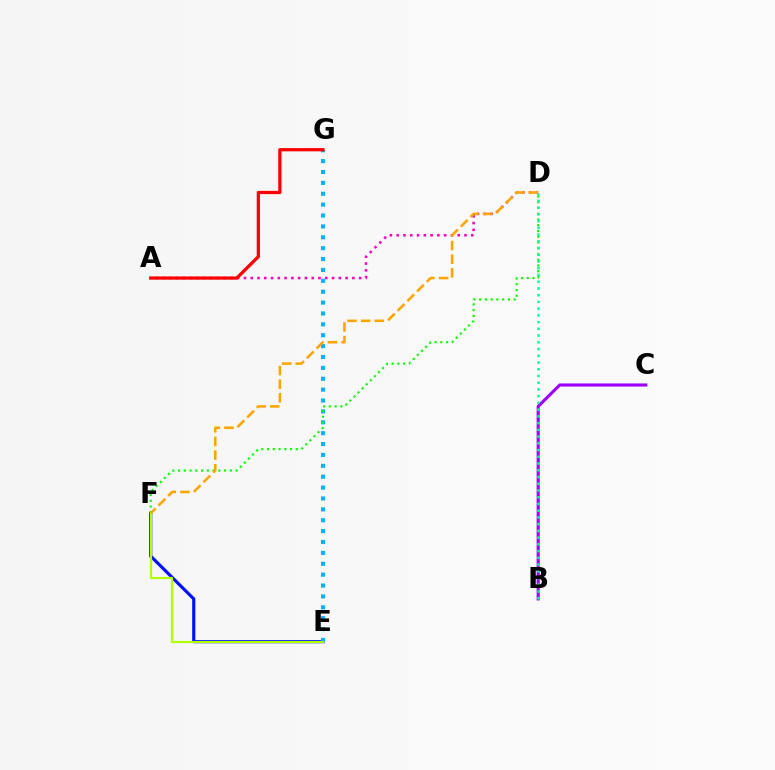{('E', 'F'): [{'color': '#0010ff', 'line_style': 'solid', 'thickness': 2.27}, {'color': '#b3ff00', 'line_style': 'solid', 'thickness': 1.57}], ('E', 'G'): [{'color': '#00b5ff', 'line_style': 'dotted', 'thickness': 2.96}], ('D', 'F'): [{'color': '#08ff00', 'line_style': 'dotted', 'thickness': 1.56}, {'color': '#ffa500', 'line_style': 'dashed', 'thickness': 1.86}], ('B', 'C'): [{'color': '#9b00ff', 'line_style': 'solid', 'thickness': 2.23}], ('A', 'D'): [{'color': '#ff00bd', 'line_style': 'dotted', 'thickness': 1.84}], ('A', 'G'): [{'color': '#ff0000', 'line_style': 'solid', 'thickness': 2.33}], ('B', 'D'): [{'color': '#00ff9d', 'line_style': 'dotted', 'thickness': 1.83}]}